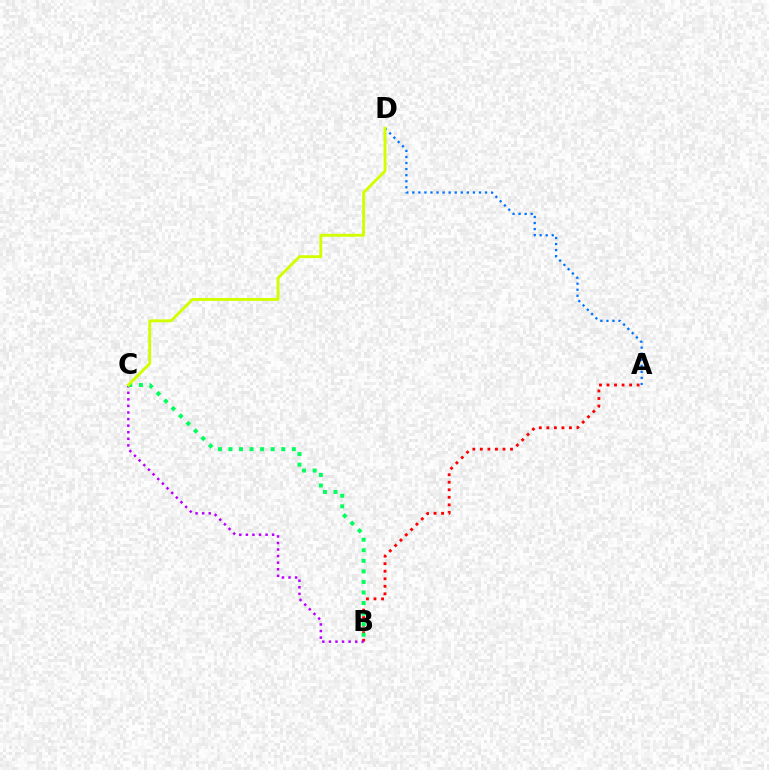{('A', 'B'): [{'color': '#ff0000', 'line_style': 'dotted', 'thickness': 2.05}], ('A', 'D'): [{'color': '#0074ff', 'line_style': 'dotted', 'thickness': 1.65}], ('B', 'C'): [{'color': '#b900ff', 'line_style': 'dotted', 'thickness': 1.79}, {'color': '#00ff5c', 'line_style': 'dotted', 'thickness': 2.87}], ('C', 'D'): [{'color': '#d1ff00', 'line_style': 'solid', 'thickness': 2.09}]}